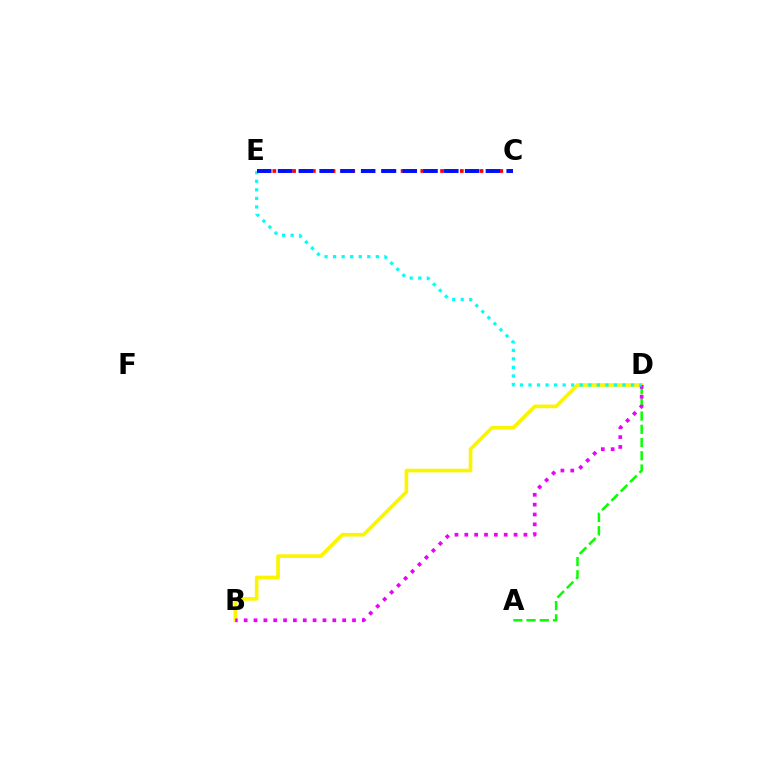{('A', 'D'): [{'color': '#08ff00', 'line_style': 'dashed', 'thickness': 1.8}], ('B', 'D'): [{'color': '#fcf500', 'line_style': 'solid', 'thickness': 2.62}, {'color': '#ee00ff', 'line_style': 'dotted', 'thickness': 2.68}], ('C', 'E'): [{'color': '#ff0000', 'line_style': 'dotted', 'thickness': 2.68}, {'color': '#0010ff', 'line_style': 'dashed', 'thickness': 2.82}], ('D', 'E'): [{'color': '#00fff6', 'line_style': 'dotted', 'thickness': 2.32}]}